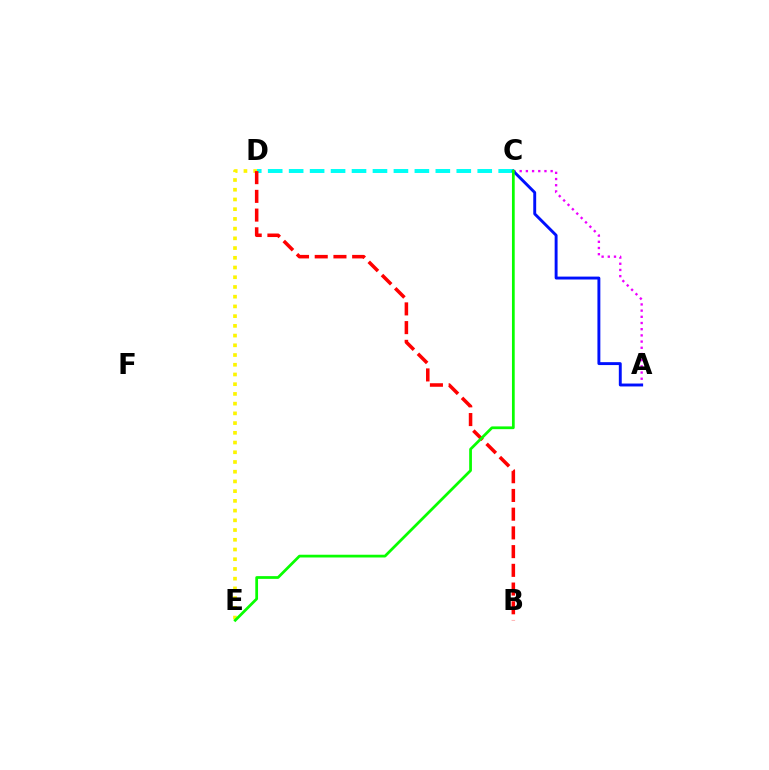{('A', 'C'): [{'color': '#ee00ff', 'line_style': 'dotted', 'thickness': 1.68}, {'color': '#0010ff', 'line_style': 'solid', 'thickness': 2.09}], ('C', 'D'): [{'color': '#00fff6', 'line_style': 'dashed', 'thickness': 2.85}], ('D', 'E'): [{'color': '#fcf500', 'line_style': 'dotted', 'thickness': 2.64}], ('B', 'D'): [{'color': '#ff0000', 'line_style': 'dashed', 'thickness': 2.54}], ('C', 'E'): [{'color': '#08ff00', 'line_style': 'solid', 'thickness': 1.98}]}